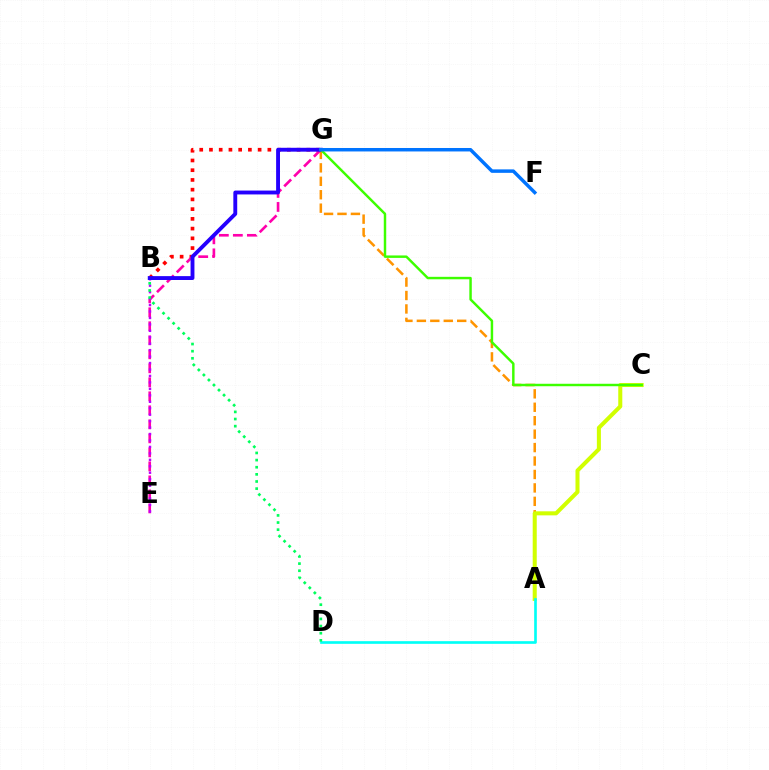{('A', 'G'): [{'color': '#ff9400', 'line_style': 'dashed', 'thickness': 1.83}], ('B', 'G'): [{'color': '#ff0000', 'line_style': 'dotted', 'thickness': 2.64}, {'color': '#2500ff', 'line_style': 'solid', 'thickness': 2.79}], ('E', 'G'): [{'color': '#ff00ac', 'line_style': 'dashed', 'thickness': 1.9}], ('B', 'E'): [{'color': '#b900ff', 'line_style': 'dotted', 'thickness': 1.75}], ('A', 'C'): [{'color': '#d1ff00', 'line_style': 'solid', 'thickness': 2.91}], ('A', 'D'): [{'color': '#00fff6', 'line_style': 'solid', 'thickness': 1.91}], ('C', 'G'): [{'color': '#3dff00', 'line_style': 'solid', 'thickness': 1.77}], ('B', 'D'): [{'color': '#00ff5c', 'line_style': 'dotted', 'thickness': 1.94}], ('F', 'G'): [{'color': '#0074ff', 'line_style': 'solid', 'thickness': 2.49}]}